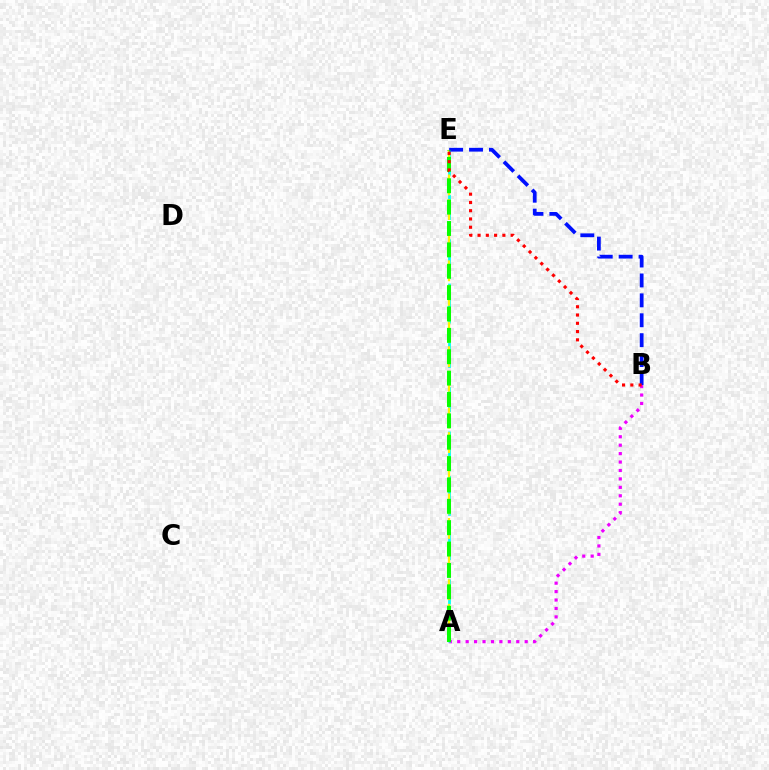{('A', 'B'): [{'color': '#ee00ff', 'line_style': 'dotted', 'thickness': 2.29}], ('A', 'E'): [{'color': '#00fff6', 'line_style': 'dashed', 'thickness': 2.01}, {'color': '#fcf500', 'line_style': 'dashed', 'thickness': 1.67}, {'color': '#08ff00', 'line_style': 'dashed', 'thickness': 2.9}], ('B', 'E'): [{'color': '#0010ff', 'line_style': 'dashed', 'thickness': 2.7}, {'color': '#ff0000', 'line_style': 'dotted', 'thickness': 2.25}]}